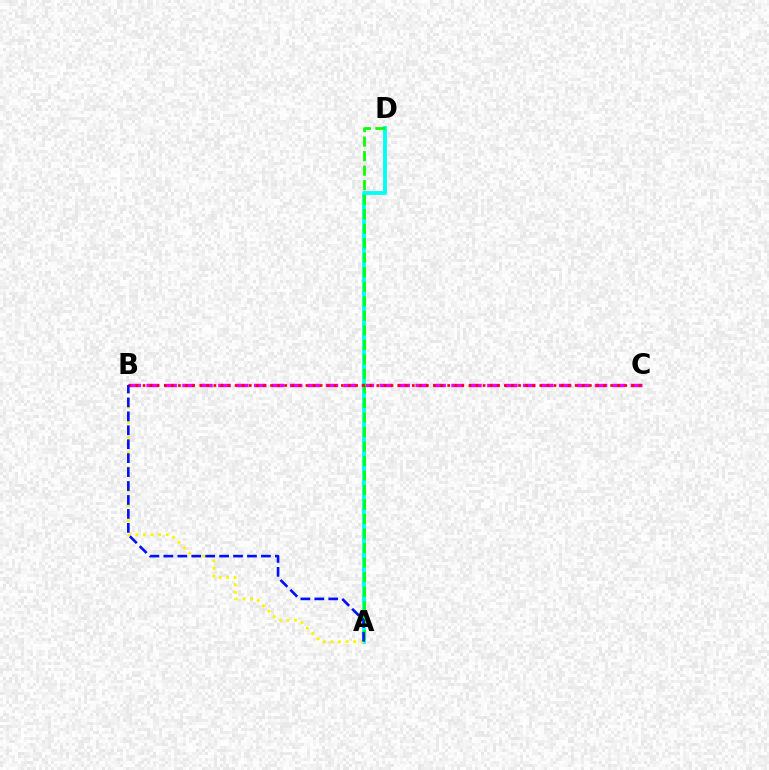{('A', 'D'): [{'color': '#00fff6', 'line_style': 'solid', 'thickness': 2.77}, {'color': '#08ff00', 'line_style': 'dashed', 'thickness': 1.97}], ('A', 'B'): [{'color': '#fcf500', 'line_style': 'dotted', 'thickness': 2.05}, {'color': '#0010ff', 'line_style': 'dashed', 'thickness': 1.89}], ('B', 'C'): [{'color': '#ee00ff', 'line_style': 'dashed', 'thickness': 2.44}, {'color': '#ff0000', 'line_style': 'dotted', 'thickness': 1.93}]}